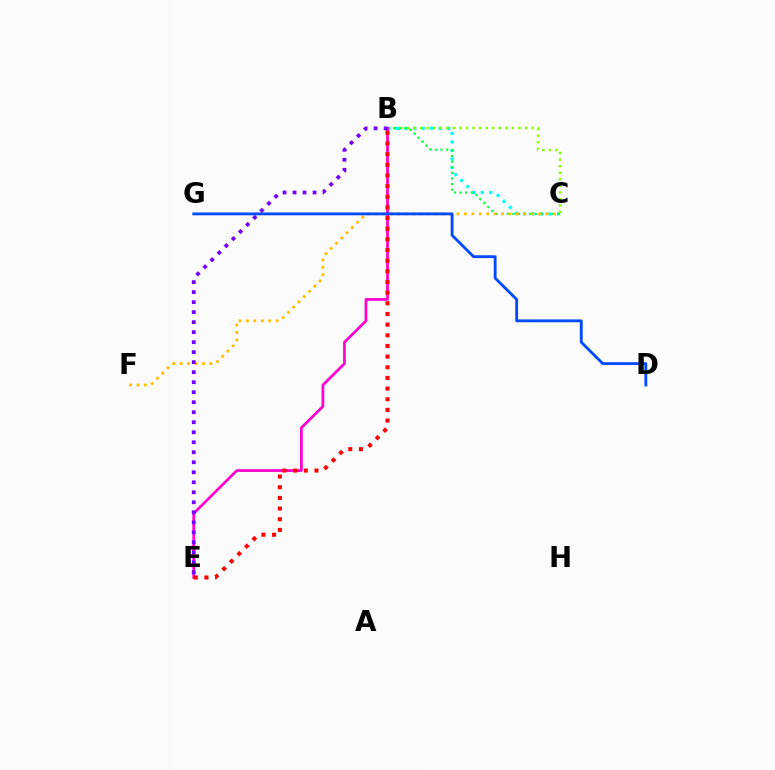{('B', 'C'): [{'color': '#00fff6', 'line_style': 'dotted', 'thickness': 2.31}, {'color': '#84ff00', 'line_style': 'dotted', 'thickness': 1.78}, {'color': '#00ff39', 'line_style': 'dotted', 'thickness': 1.53}], ('C', 'F'): [{'color': '#ffbd00', 'line_style': 'dotted', 'thickness': 2.02}], ('B', 'E'): [{'color': '#ff00cf', 'line_style': 'solid', 'thickness': 1.97}, {'color': '#7200ff', 'line_style': 'dotted', 'thickness': 2.72}, {'color': '#ff0000', 'line_style': 'dotted', 'thickness': 2.9}], ('D', 'G'): [{'color': '#004bff', 'line_style': 'solid', 'thickness': 2.05}]}